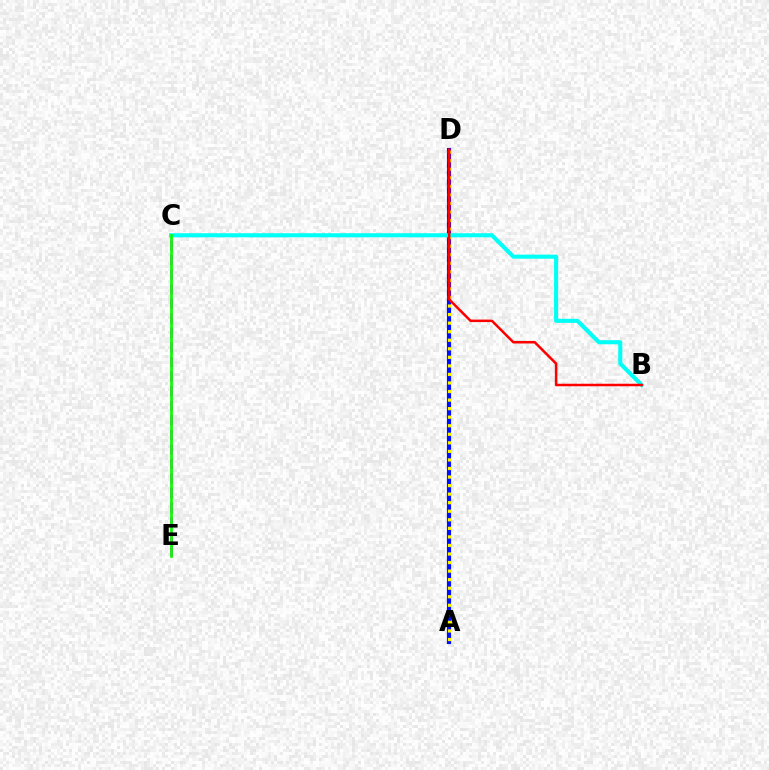{('C', 'E'): [{'color': '#ee00ff', 'line_style': 'dashed', 'thickness': 1.98}, {'color': '#08ff00', 'line_style': 'solid', 'thickness': 1.94}], ('A', 'D'): [{'color': '#0010ff', 'line_style': 'solid', 'thickness': 2.99}, {'color': '#fcf500', 'line_style': 'dotted', 'thickness': 2.32}], ('B', 'C'): [{'color': '#00fff6', 'line_style': 'solid', 'thickness': 2.94}], ('B', 'D'): [{'color': '#ff0000', 'line_style': 'solid', 'thickness': 1.81}]}